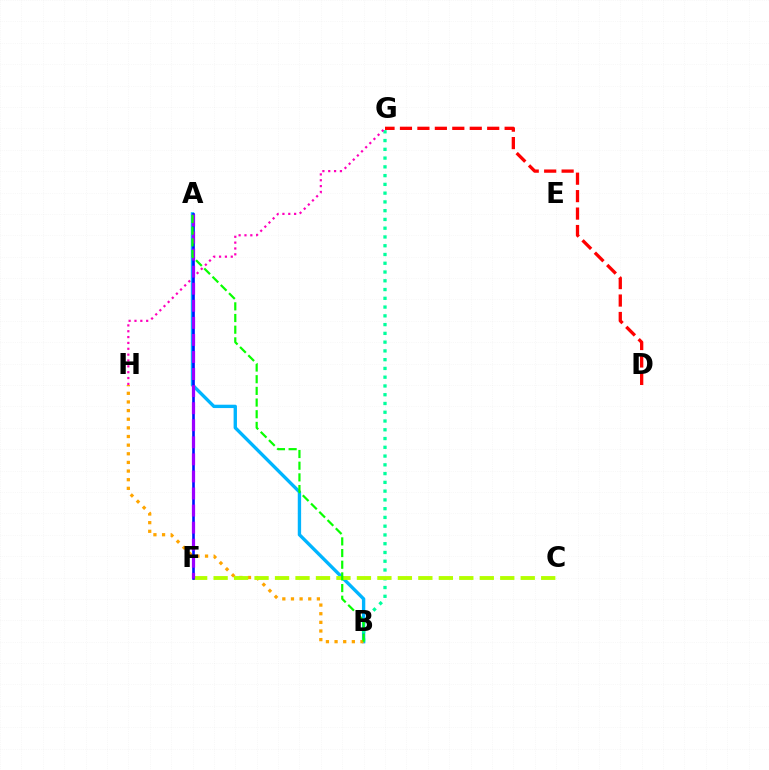{('A', 'B'): [{'color': '#00b5ff', 'line_style': 'solid', 'thickness': 2.41}, {'color': '#08ff00', 'line_style': 'dashed', 'thickness': 1.59}], ('B', 'G'): [{'color': '#00ff9d', 'line_style': 'dotted', 'thickness': 2.38}], ('G', 'H'): [{'color': '#ff00bd', 'line_style': 'dotted', 'thickness': 1.59}], ('B', 'H'): [{'color': '#ffa500', 'line_style': 'dotted', 'thickness': 2.35}], ('D', 'G'): [{'color': '#ff0000', 'line_style': 'dashed', 'thickness': 2.37}], ('C', 'F'): [{'color': '#b3ff00', 'line_style': 'dashed', 'thickness': 2.78}], ('A', 'F'): [{'color': '#0010ff', 'line_style': 'solid', 'thickness': 1.89}, {'color': '#9b00ff', 'line_style': 'dashed', 'thickness': 2.32}]}